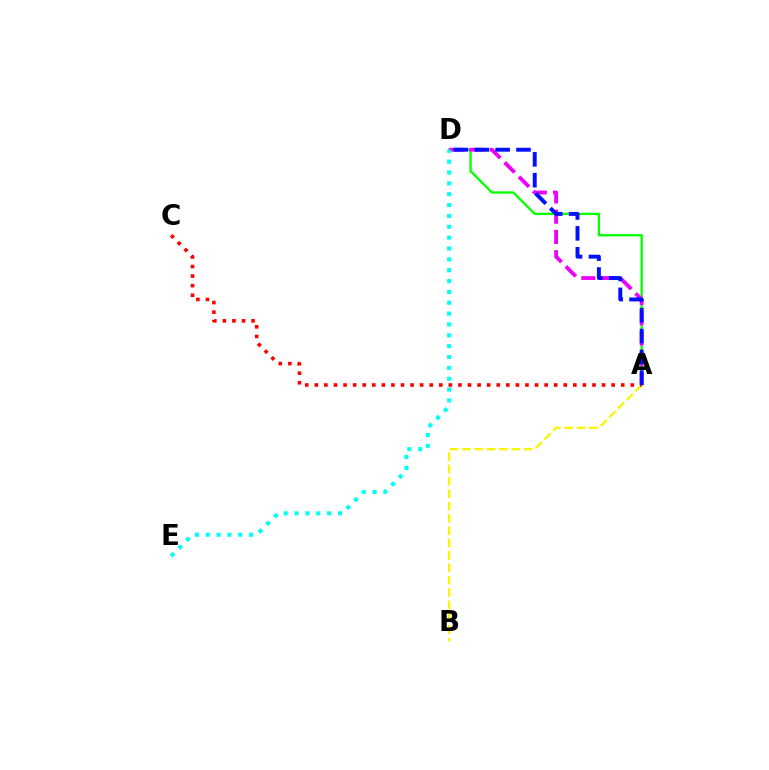{('A', 'D'): [{'color': '#08ff00', 'line_style': 'solid', 'thickness': 1.68}, {'color': '#ee00ff', 'line_style': 'dashed', 'thickness': 2.75}, {'color': '#0010ff', 'line_style': 'dashed', 'thickness': 2.83}], ('A', 'B'): [{'color': '#fcf500', 'line_style': 'dashed', 'thickness': 1.68}], ('A', 'C'): [{'color': '#ff0000', 'line_style': 'dotted', 'thickness': 2.6}], ('D', 'E'): [{'color': '#00fff6', 'line_style': 'dotted', 'thickness': 2.95}]}